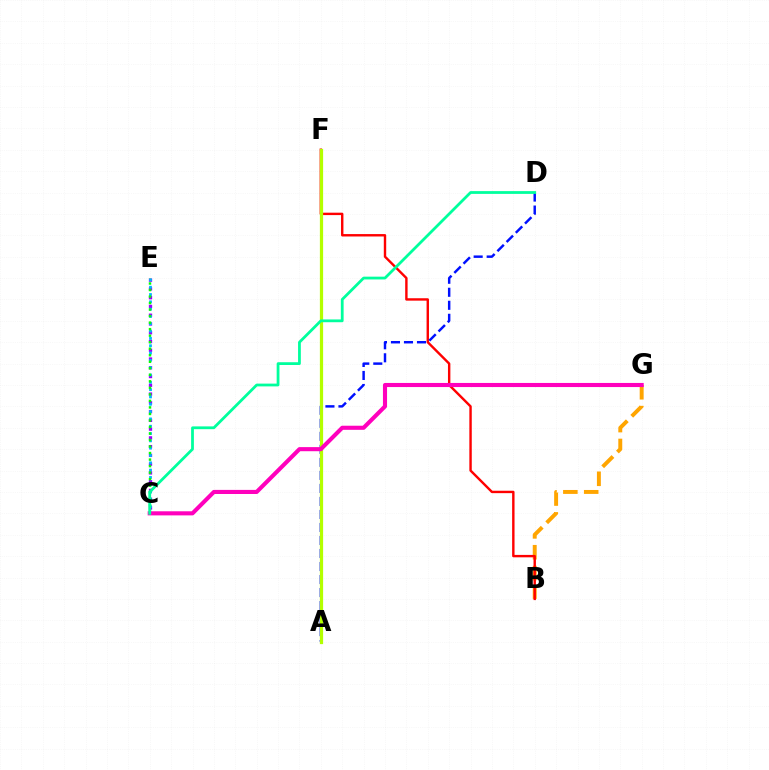{('C', 'E'): [{'color': '#9b00ff', 'line_style': 'dotted', 'thickness': 2.38}, {'color': '#00b5ff', 'line_style': 'dotted', 'thickness': 1.99}, {'color': '#08ff00', 'line_style': 'dotted', 'thickness': 1.77}], ('B', 'G'): [{'color': '#ffa500', 'line_style': 'dashed', 'thickness': 2.83}], ('B', 'F'): [{'color': '#ff0000', 'line_style': 'solid', 'thickness': 1.73}], ('A', 'D'): [{'color': '#0010ff', 'line_style': 'dashed', 'thickness': 1.77}], ('A', 'F'): [{'color': '#b3ff00', 'line_style': 'solid', 'thickness': 2.33}], ('C', 'G'): [{'color': '#ff00bd', 'line_style': 'solid', 'thickness': 2.95}], ('C', 'D'): [{'color': '#00ff9d', 'line_style': 'solid', 'thickness': 2.0}]}